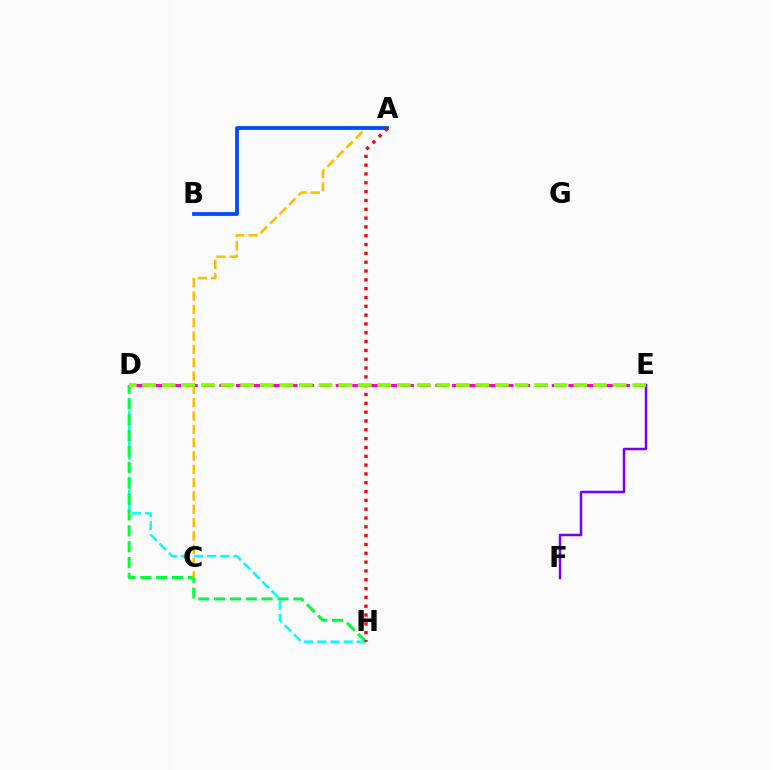{('D', 'H'): [{'color': '#00fff6', 'line_style': 'dashed', 'thickness': 1.79}, {'color': '#00ff39', 'line_style': 'dashed', 'thickness': 2.15}], ('A', 'C'): [{'color': '#ffbd00', 'line_style': 'dashed', 'thickness': 1.81}], ('D', 'E'): [{'color': '#ff00cf', 'line_style': 'dashed', 'thickness': 2.26}, {'color': '#84ff00', 'line_style': 'dashed', 'thickness': 2.66}], ('A', 'B'): [{'color': '#004bff', 'line_style': 'solid', 'thickness': 2.73}], ('A', 'H'): [{'color': '#ff0000', 'line_style': 'dotted', 'thickness': 2.4}], ('E', 'F'): [{'color': '#7200ff', 'line_style': 'solid', 'thickness': 1.78}]}